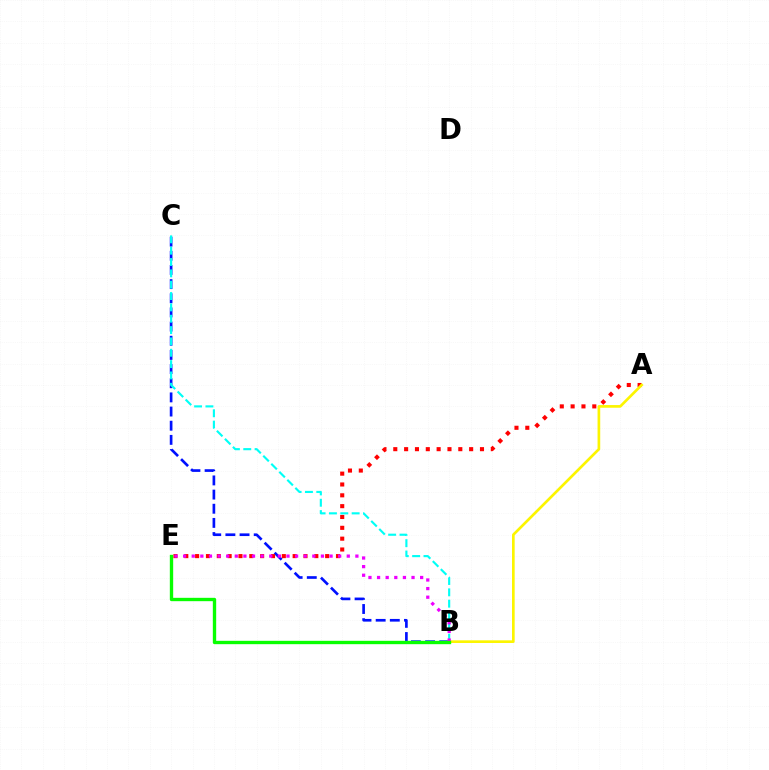{('B', 'C'): [{'color': '#0010ff', 'line_style': 'dashed', 'thickness': 1.92}, {'color': '#00fff6', 'line_style': 'dashed', 'thickness': 1.54}], ('A', 'E'): [{'color': '#ff0000', 'line_style': 'dotted', 'thickness': 2.94}], ('A', 'B'): [{'color': '#fcf500', 'line_style': 'solid', 'thickness': 1.92}], ('B', 'E'): [{'color': '#ee00ff', 'line_style': 'dotted', 'thickness': 2.34}, {'color': '#08ff00', 'line_style': 'solid', 'thickness': 2.42}]}